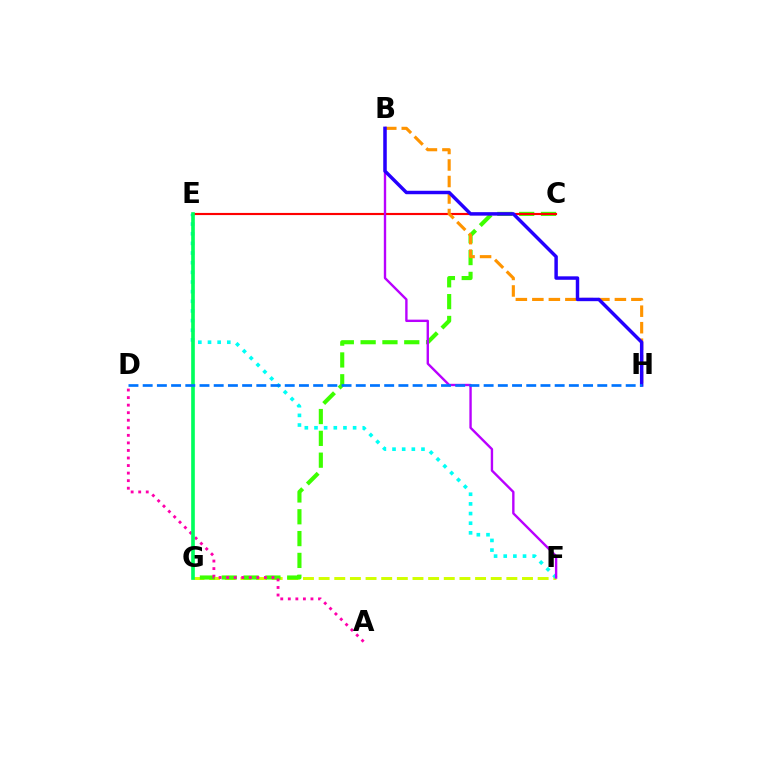{('F', 'G'): [{'color': '#d1ff00', 'line_style': 'dashed', 'thickness': 2.13}], ('E', 'F'): [{'color': '#00fff6', 'line_style': 'dotted', 'thickness': 2.62}], ('C', 'G'): [{'color': '#3dff00', 'line_style': 'dashed', 'thickness': 2.96}], ('C', 'E'): [{'color': '#ff0000', 'line_style': 'solid', 'thickness': 1.55}], ('B', 'H'): [{'color': '#ff9400', 'line_style': 'dashed', 'thickness': 2.24}, {'color': '#2500ff', 'line_style': 'solid', 'thickness': 2.49}], ('A', 'D'): [{'color': '#ff00ac', 'line_style': 'dotted', 'thickness': 2.05}], ('B', 'F'): [{'color': '#b900ff', 'line_style': 'solid', 'thickness': 1.71}], ('E', 'G'): [{'color': '#00ff5c', 'line_style': 'solid', 'thickness': 2.63}], ('D', 'H'): [{'color': '#0074ff', 'line_style': 'dashed', 'thickness': 1.93}]}